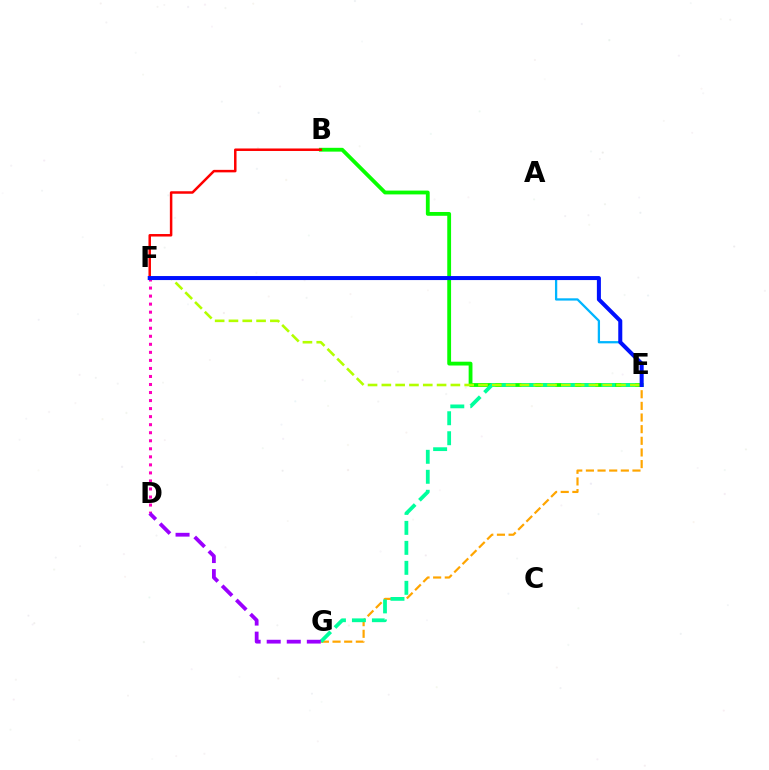{('B', 'E'): [{'color': '#08ff00', 'line_style': 'solid', 'thickness': 2.75}], ('E', 'G'): [{'color': '#ffa500', 'line_style': 'dashed', 'thickness': 1.58}, {'color': '#00ff9d', 'line_style': 'dashed', 'thickness': 2.71}], ('E', 'F'): [{'color': '#00b5ff', 'line_style': 'solid', 'thickness': 1.64}, {'color': '#b3ff00', 'line_style': 'dashed', 'thickness': 1.88}, {'color': '#0010ff', 'line_style': 'solid', 'thickness': 2.9}], ('B', 'F'): [{'color': '#ff0000', 'line_style': 'solid', 'thickness': 1.8}], ('D', 'F'): [{'color': '#ff00bd', 'line_style': 'dotted', 'thickness': 2.18}], ('D', 'G'): [{'color': '#9b00ff', 'line_style': 'dashed', 'thickness': 2.73}]}